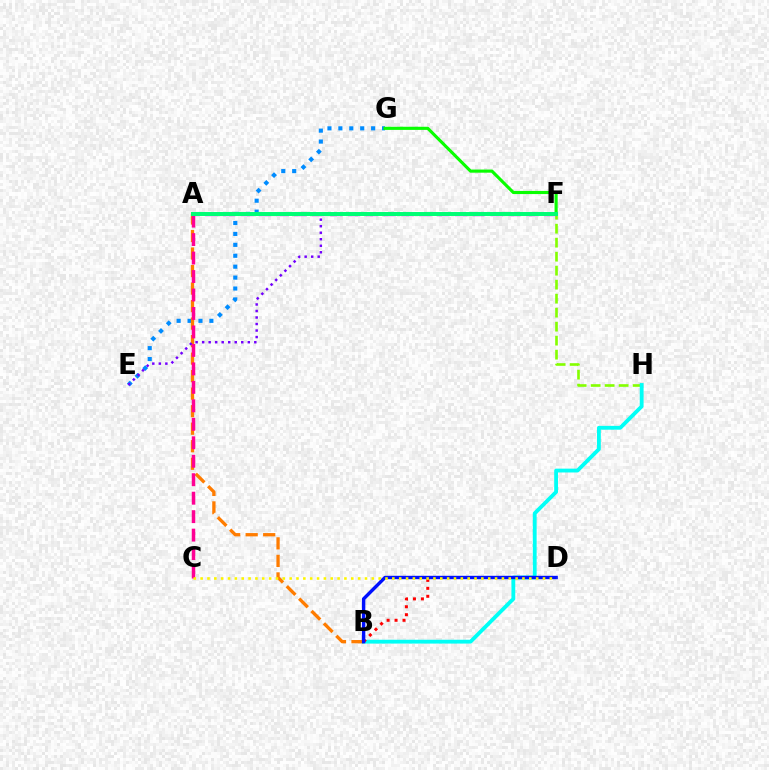{('F', 'H'): [{'color': '#84ff00', 'line_style': 'dashed', 'thickness': 1.9}], ('B', 'H'): [{'color': '#00fff6', 'line_style': 'solid', 'thickness': 2.76}], ('B', 'D'): [{'color': '#ff0000', 'line_style': 'dotted', 'thickness': 2.16}, {'color': '#0010ff', 'line_style': 'solid', 'thickness': 2.45}], ('E', 'G'): [{'color': '#008cff', 'line_style': 'dotted', 'thickness': 2.97}], ('A', 'B'): [{'color': '#ff7c00', 'line_style': 'dashed', 'thickness': 2.38}], ('E', 'F'): [{'color': '#7200ff', 'line_style': 'dotted', 'thickness': 1.77}], ('F', 'G'): [{'color': '#08ff00', 'line_style': 'solid', 'thickness': 2.25}], ('A', 'F'): [{'color': '#ee00ff', 'line_style': 'dashed', 'thickness': 2.42}, {'color': '#00ff74', 'line_style': 'solid', 'thickness': 2.86}], ('A', 'C'): [{'color': '#ff0094', 'line_style': 'dashed', 'thickness': 2.51}], ('C', 'D'): [{'color': '#fcf500', 'line_style': 'dotted', 'thickness': 1.86}]}